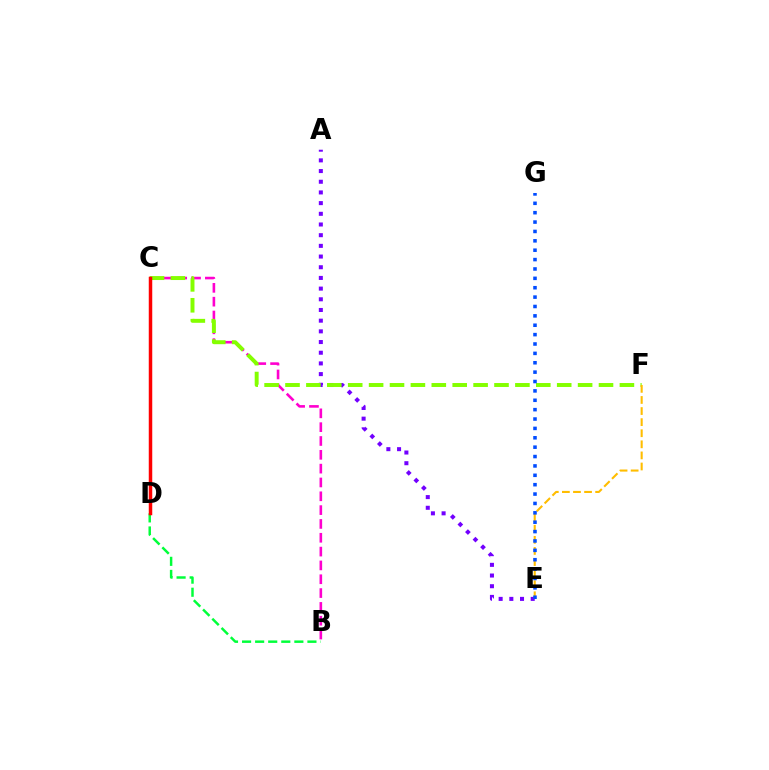{('B', 'C'): [{'color': '#ff00cf', 'line_style': 'dashed', 'thickness': 1.88}], ('A', 'E'): [{'color': '#7200ff', 'line_style': 'dotted', 'thickness': 2.9}], ('C', 'F'): [{'color': '#84ff00', 'line_style': 'dashed', 'thickness': 2.84}], ('B', 'D'): [{'color': '#00ff39', 'line_style': 'dashed', 'thickness': 1.78}], ('C', 'D'): [{'color': '#00fff6', 'line_style': 'dashed', 'thickness': 1.9}, {'color': '#ff0000', 'line_style': 'solid', 'thickness': 2.51}], ('E', 'F'): [{'color': '#ffbd00', 'line_style': 'dashed', 'thickness': 1.51}], ('E', 'G'): [{'color': '#004bff', 'line_style': 'dotted', 'thickness': 2.55}]}